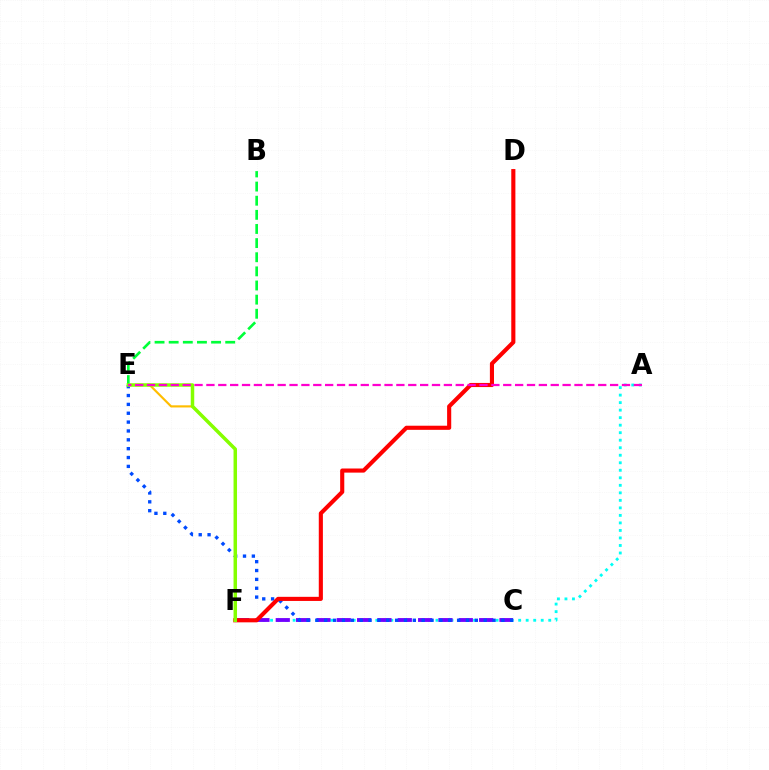{('B', 'E'): [{'color': '#00ff39', 'line_style': 'dashed', 'thickness': 1.92}], ('A', 'F'): [{'color': '#00fff6', 'line_style': 'dotted', 'thickness': 2.04}], ('C', 'F'): [{'color': '#7200ff', 'line_style': 'dashed', 'thickness': 2.76}], ('C', 'E'): [{'color': '#004bff', 'line_style': 'dotted', 'thickness': 2.41}], ('E', 'F'): [{'color': '#ffbd00', 'line_style': 'solid', 'thickness': 1.55}, {'color': '#84ff00', 'line_style': 'solid', 'thickness': 2.51}], ('D', 'F'): [{'color': '#ff0000', 'line_style': 'solid', 'thickness': 2.96}], ('A', 'E'): [{'color': '#ff00cf', 'line_style': 'dashed', 'thickness': 1.61}]}